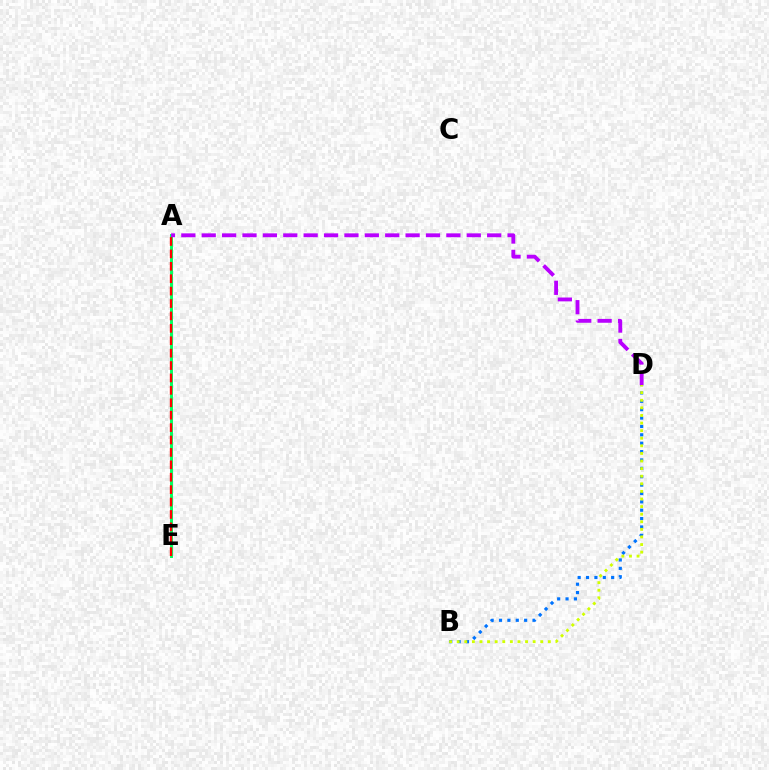{('B', 'D'): [{'color': '#0074ff', 'line_style': 'dotted', 'thickness': 2.28}, {'color': '#d1ff00', 'line_style': 'dotted', 'thickness': 2.06}], ('A', 'E'): [{'color': '#00ff5c', 'line_style': 'solid', 'thickness': 2.11}, {'color': '#ff0000', 'line_style': 'dashed', 'thickness': 1.69}], ('A', 'D'): [{'color': '#b900ff', 'line_style': 'dashed', 'thickness': 2.77}]}